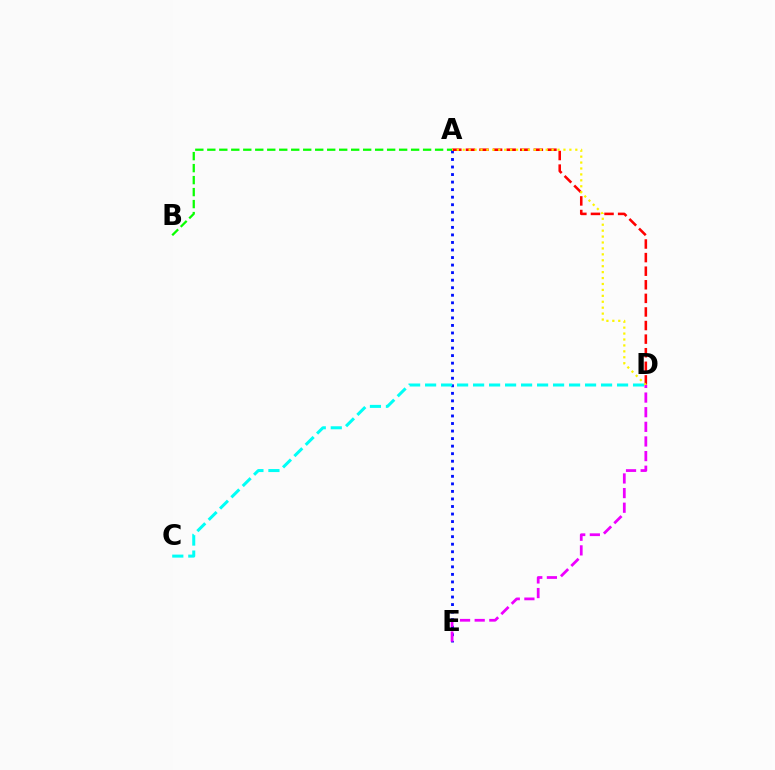{('A', 'B'): [{'color': '#08ff00', 'line_style': 'dashed', 'thickness': 1.63}], ('A', 'E'): [{'color': '#0010ff', 'line_style': 'dotted', 'thickness': 2.05}], ('A', 'D'): [{'color': '#ff0000', 'line_style': 'dashed', 'thickness': 1.85}, {'color': '#fcf500', 'line_style': 'dotted', 'thickness': 1.61}], ('C', 'D'): [{'color': '#00fff6', 'line_style': 'dashed', 'thickness': 2.17}], ('D', 'E'): [{'color': '#ee00ff', 'line_style': 'dashed', 'thickness': 1.99}]}